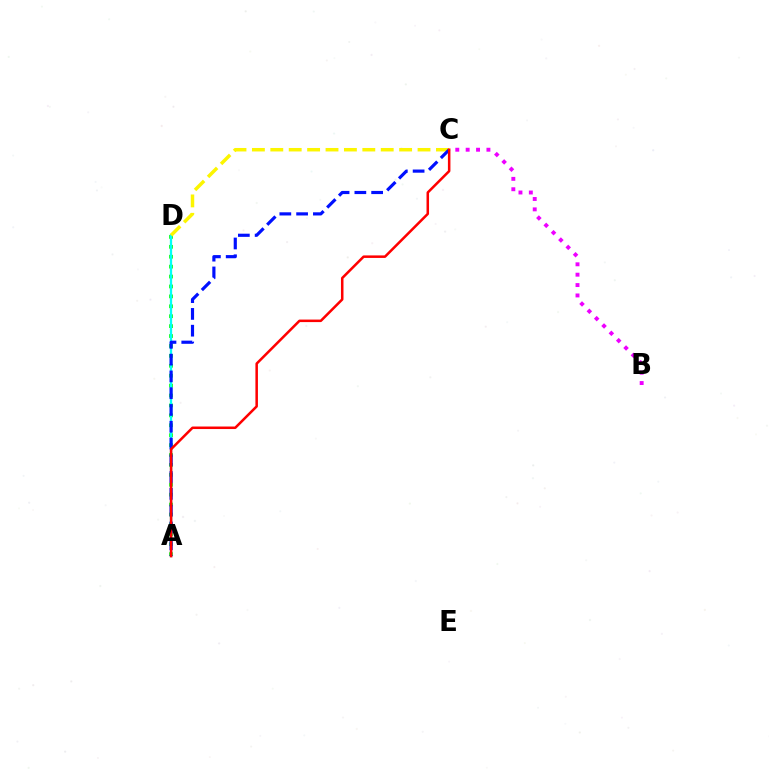{('A', 'D'): [{'color': '#08ff00', 'line_style': 'dotted', 'thickness': 2.69}, {'color': '#00fff6', 'line_style': 'solid', 'thickness': 1.66}], ('B', 'C'): [{'color': '#ee00ff', 'line_style': 'dotted', 'thickness': 2.82}], ('C', 'D'): [{'color': '#fcf500', 'line_style': 'dashed', 'thickness': 2.5}], ('A', 'C'): [{'color': '#0010ff', 'line_style': 'dashed', 'thickness': 2.28}, {'color': '#ff0000', 'line_style': 'solid', 'thickness': 1.82}]}